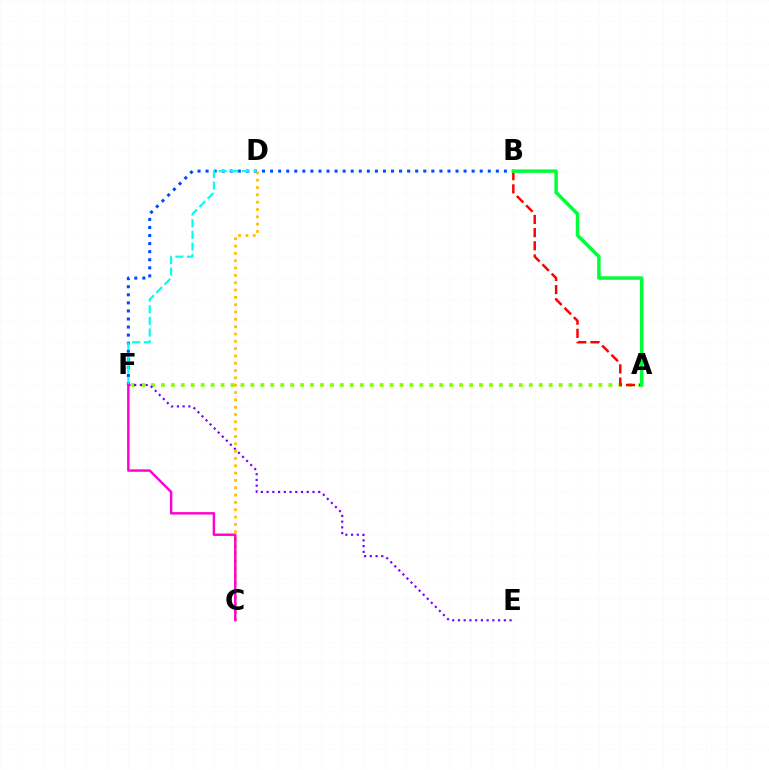{('B', 'F'): [{'color': '#004bff', 'line_style': 'dotted', 'thickness': 2.19}], ('A', 'F'): [{'color': '#84ff00', 'line_style': 'dotted', 'thickness': 2.7}], ('E', 'F'): [{'color': '#7200ff', 'line_style': 'dotted', 'thickness': 1.56}], ('C', 'D'): [{'color': '#ffbd00', 'line_style': 'dotted', 'thickness': 1.99}], ('A', 'B'): [{'color': '#ff0000', 'line_style': 'dashed', 'thickness': 1.79}, {'color': '#00ff39', 'line_style': 'solid', 'thickness': 2.52}], ('D', 'F'): [{'color': '#00fff6', 'line_style': 'dashed', 'thickness': 1.58}], ('C', 'F'): [{'color': '#ff00cf', 'line_style': 'solid', 'thickness': 1.75}]}